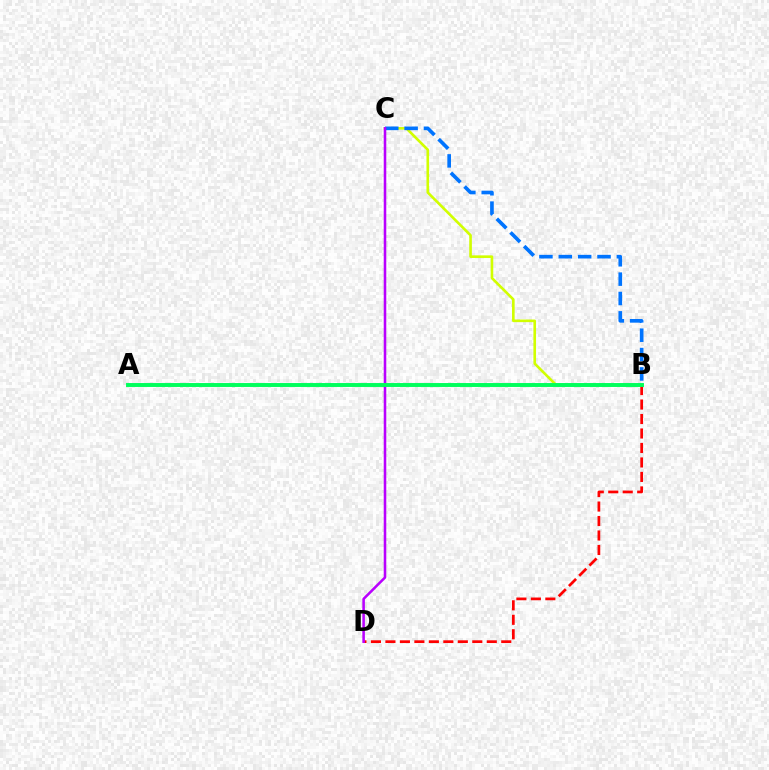{('B', 'C'): [{'color': '#d1ff00', 'line_style': 'solid', 'thickness': 1.89}, {'color': '#0074ff', 'line_style': 'dashed', 'thickness': 2.63}], ('B', 'D'): [{'color': '#ff0000', 'line_style': 'dashed', 'thickness': 1.97}], ('C', 'D'): [{'color': '#b900ff', 'line_style': 'solid', 'thickness': 1.84}], ('A', 'B'): [{'color': '#00ff5c', 'line_style': 'solid', 'thickness': 2.82}]}